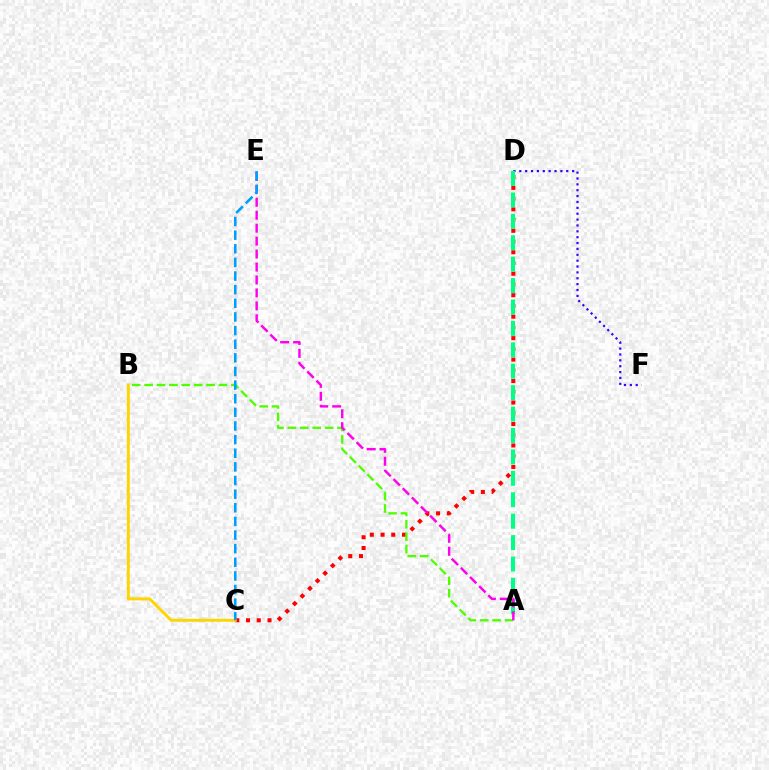{('D', 'F'): [{'color': '#3700ff', 'line_style': 'dotted', 'thickness': 1.59}], ('C', 'D'): [{'color': '#ff0000', 'line_style': 'dotted', 'thickness': 2.92}], ('A', 'D'): [{'color': '#00ff86', 'line_style': 'dashed', 'thickness': 2.91}], ('B', 'C'): [{'color': '#ffd500', 'line_style': 'solid', 'thickness': 2.12}], ('A', 'B'): [{'color': '#4fff00', 'line_style': 'dashed', 'thickness': 1.68}], ('A', 'E'): [{'color': '#ff00ed', 'line_style': 'dashed', 'thickness': 1.76}], ('C', 'E'): [{'color': '#009eff', 'line_style': 'dashed', 'thickness': 1.85}]}